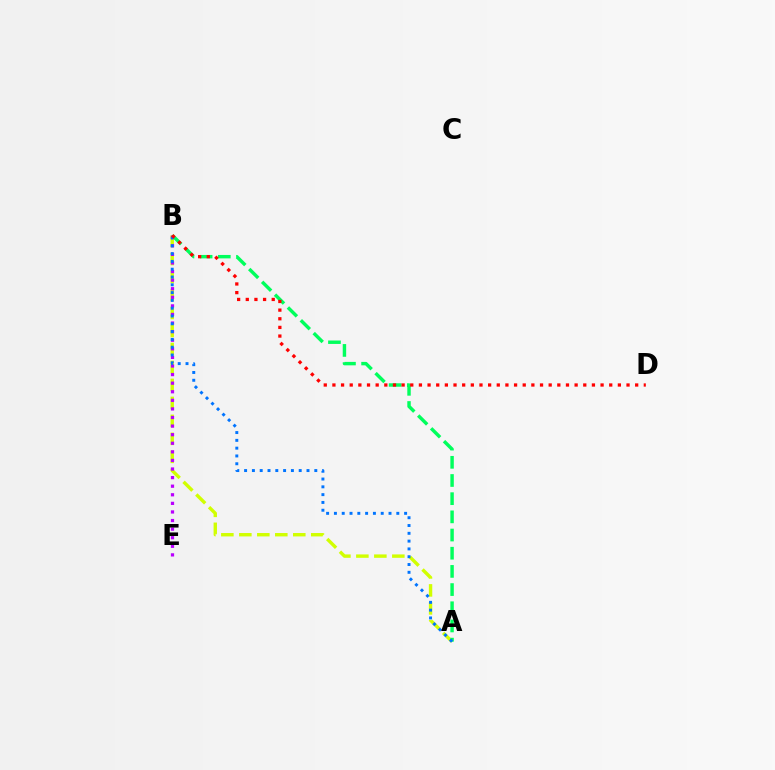{('A', 'B'): [{'color': '#d1ff00', 'line_style': 'dashed', 'thickness': 2.44}, {'color': '#00ff5c', 'line_style': 'dashed', 'thickness': 2.47}, {'color': '#0074ff', 'line_style': 'dotted', 'thickness': 2.12}], ('B', 'E'): [{'color': '#b900ff', 'line_style': 'dotted', 'thickness': 2.33}], ('B', 'D'): [{'color': '#ff0000', 'line_style': 'dotted', 'thickness': 2.35}]}